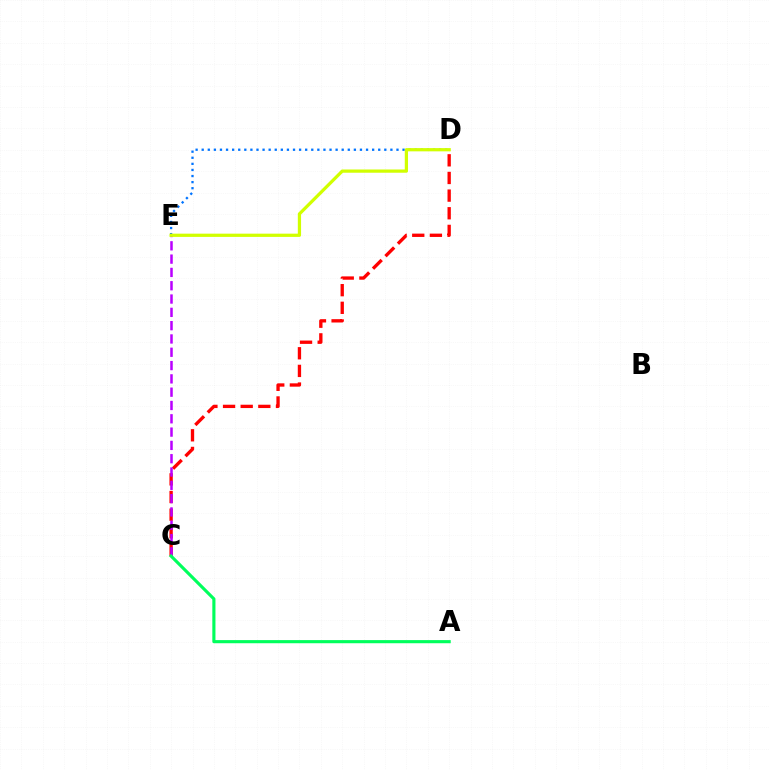{('C', 'D'): [{'color': '#ff0000', 'line_style': 'dashed', 'thickness': 2.4}], ('C', 'E'): [{'color': '#b900ff', 'line_style': 'dashed', 'thickness': 1.81}], ('A', 'C'): [{'color': '#00ff5c', 'line_style': 'solid', 'thickness': 2.25}], ('D', 'E'): [{'color': '#0074ff', 'line_style': 'dotted', 'thickness': 1.65}, {'color': '#d1ff00', 'line_style': 'solid', 'thickness': 2.33}]}